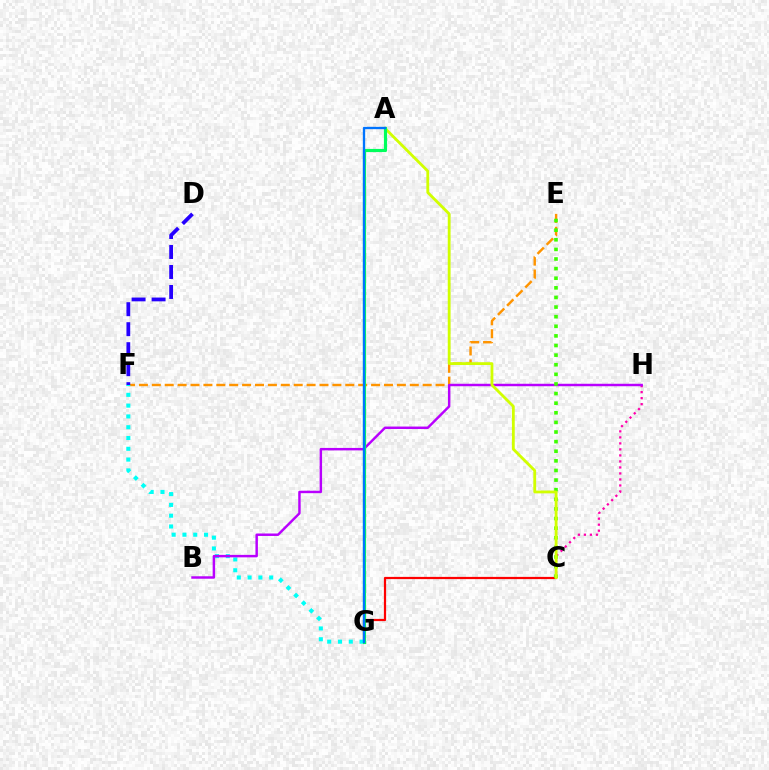{('C', 'H'): [{'color': '#ff00ac', 'line_style': 'dotted', 'thickness': 1.63}], ('C', 'G'): [{'color': '#ff0000', 'line_style': 'solid', 'thickness': 1.6}], ('E', 'F'): [{'color': '#ff9400', 'line_style': 'dashed', 'thickness': 1.75}], ('F', 'G'): [{'color': '#00fff6', 'line_style': 'dotted', 'thickness': 2.93}], ('B', 'H'): [{'color': '#b900ff', 'line_style': 'solid', 'thickness': 1.77}], ('C', 'E'): [{'color': '#3dff00', 'line_style': 'dotted', 'thickness': 2.61}], ('A', 'C'): [{'color': '#d1ff00', 'line_style': 'solid', 'thickness': 2.03}], ('A', 'G'): [{'color': '#00ff5c', 'line_style': 'solid', 'thickness': 2.28}, {'color': '#0074ff', 'line_style': 'solid', 'thickness': 1.68}], ('D', 'F'): [{'color': '#2500ff', 'line_style': 'dashed', 'thickness': 2.72}]}